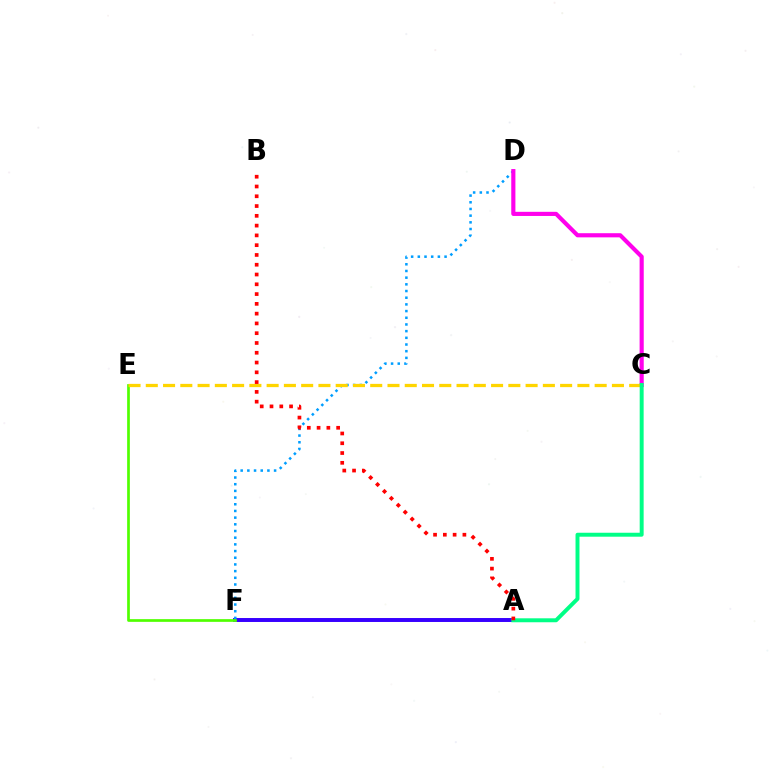{('A', 'F'): [{'color': '#3700ff', 'line_style': 'solid', 'thickness': 2.84}], ('D', 'F'): [{'color': '#009eff', 'line_style': 'dotted', 'thickness': 1.82}], ('C', 'D'): [{'color': '#ff00ed', 'line_style': 'solid', 'thickness': 2.98}], ('E', 'F'): [{'color': '#4fff00', 'line_style': 'solid', 'thickness': 1.95}], ('C', 'E'): [{'color': '#ffd500', 'line_style': 'dashed', 'thickness': 2.35}], ('A', 'C'): [{'color': '#00ff86', 'line_style': 'solid', 'thickness': 2.84}], ('A', 'B'): [{'color': '#ff0000', 'line_style': 'dotted', 'thickness': 2.66}]}